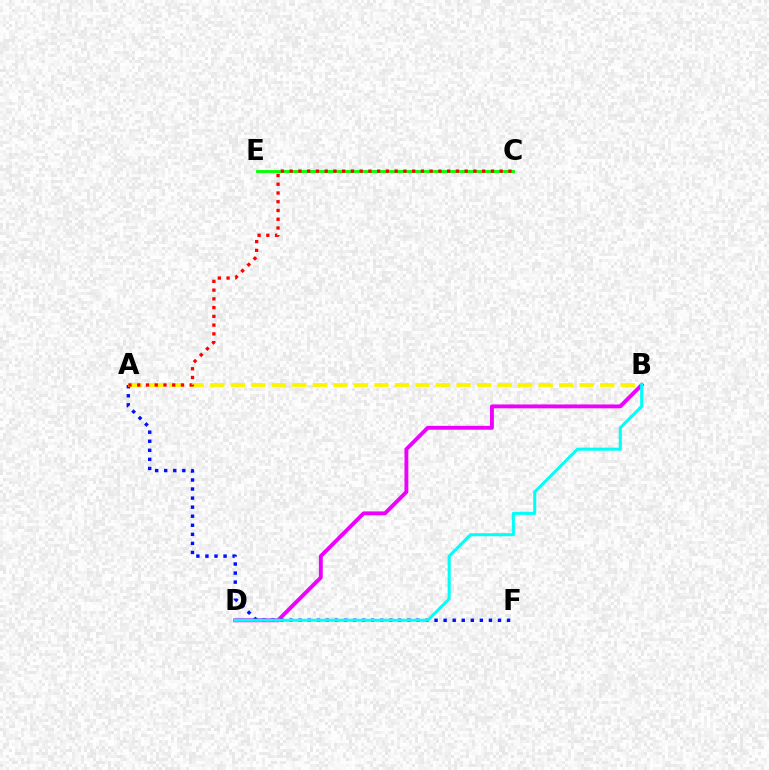{('B', 'D'): [{'color': '#ee00ff', 'line_style': 'solid', 'thickness': 2.79}, {'color': '#00fff6', 'line_style': 'solid', 'thickness': 2.19}], ('A', 'F'): [{'color': '#0010ff', 'line_style': 'dotted', 'thickness': 2.46}], ('A', 'B'): [{'color': '#fcf500', 'line_style': 'dashed', 'thickness': 2.79}], ('C', 'E'): [{'color': '#08ff00', 'line_style': 'solid', 'thickness': 2.06}], ('A', 'C'): [{'color': '#ff0000', 'line_style': 'dotted', 'thickness': 2.38}]}